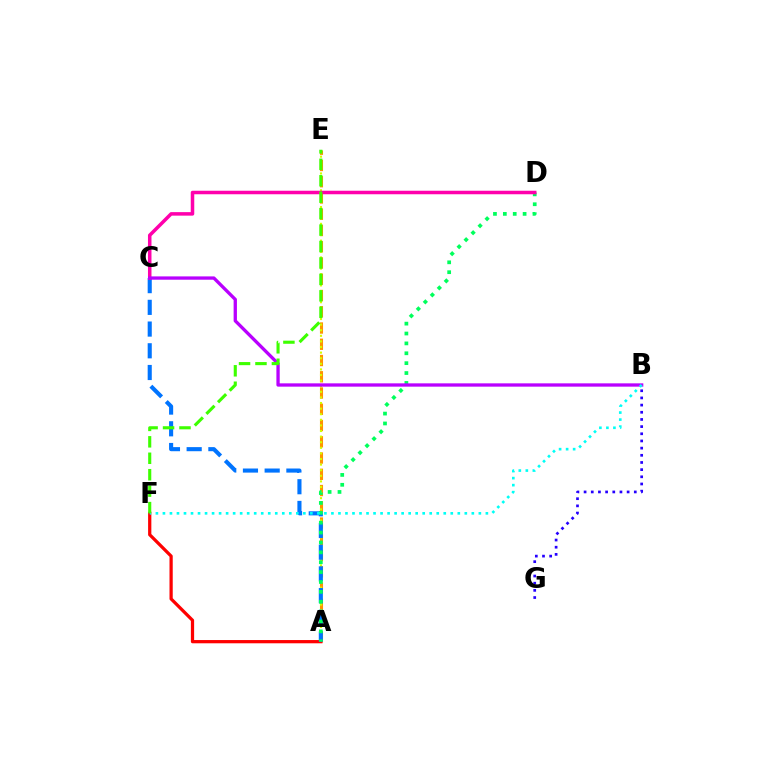{('A', 'E'): [{'color': '#ff9400', 'line_style': 'dashed', 'thickness': 2.21}, {'color': '#d1ff00', 'line_style': 'dotted', 'thickness': 1.52}], ('A', 'F'): [{'color': '#ff0000', 'line_style': 'solid', 'thickness': 2.33}], ('A', 'C'): [{'color': '#0074ff', 'line_style': 'dashed', 'thickness': 2.95}], ('A', 'D'): [{'color': '#00ff5c', 'line_style': 'dotted', 'thickness': 2.68}], ('C', 'D'): [{'color': '#ff00ac', 'line_style': 'solid', 'thickness': 2.53}], ('B', 'G'): [{'color': '#2500ff', 'line_style': 'dotted', 'thickness': 1.95}], ('B', 'C'): [{'color': '#b900ff', 'line_style': 'solid', 'thickness': 2.38}], ('B', 'F'): [{'color': '#00fff6', 'line_style': 'dotted', 'thickness': 1.91}], ('E', 'F'): [{'color': '#3dff00', 'line_style': 'dashed', 'thickness': 2.23}]}